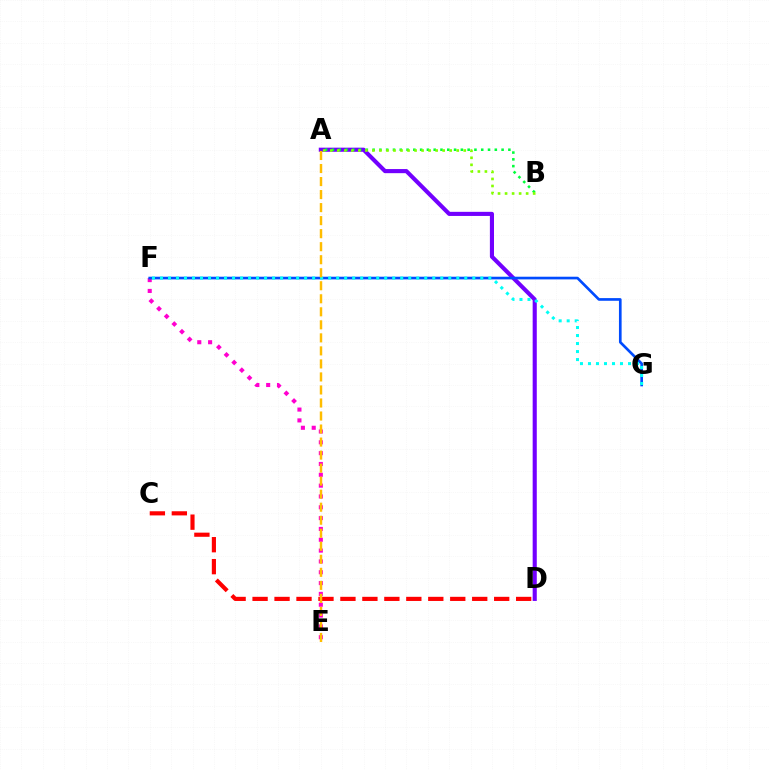{('A', 'D'): [{'color': '#7200ff', 'line_style': 'solid', 'thickness': 2.96}], ('E', 'F'): [{'color': '#ff00cf', 'line_style': 'dotted', 'thickness': 2.94}], ('C', 'D'): [{'color': '#ff0000', 'line_style': 'dashed', 'thickness': 2.98}], ('F', 'G'): [{'color': '#004bff', 'line_style': 'solid', 'thickness': 1.92}, {'color': '#00fff6', 'line_style': 'dotted', 'thickness': 2.18}], ('A', 'B'): [{'color': '#00ff39', 'line_style': 'dotted', 'thickness': 1.84}, {'color': '#84ff00', 'line_style': 'dotted', 'thickness': 1.91}], ('A', 'E'): [{'color': '#ffbd00', 'line_style': 'dashed', 'thickness': 1.77}]}